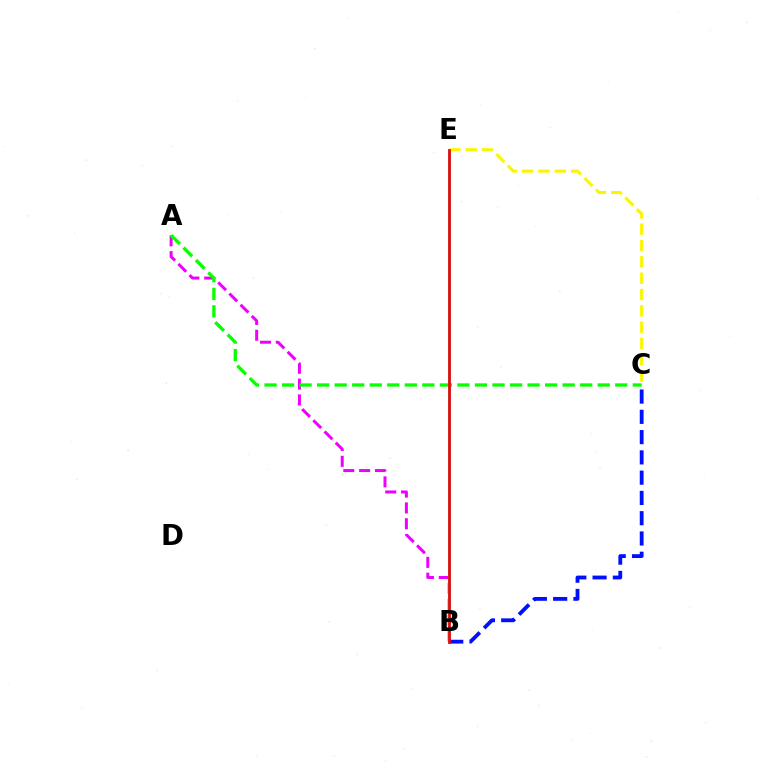{('A', 'B'): [{'color': '#ee00ff', 'line_style': 'dashed', 'thickness': 2.15}], ('B', 'E'): [{'color': '#00fff6', 'line_style': 'solid', 'thickness': 2.05}, {'color': '#ff0000', 'line_style': 'solid', 'thickness': 1.95}], ('B', 'C'): [{'color': '#0010ff', 'line_style': 'dashed', 'thickness': 2.75}], ('A', 'C'): [{'color': '#08ff00', 'line_style': 'dashed', 'thickness': 2.38}], ('C', 'E'): [{'color': '#fcf500', 'line_style': 'dashed', 'thickness': 2.22}]}